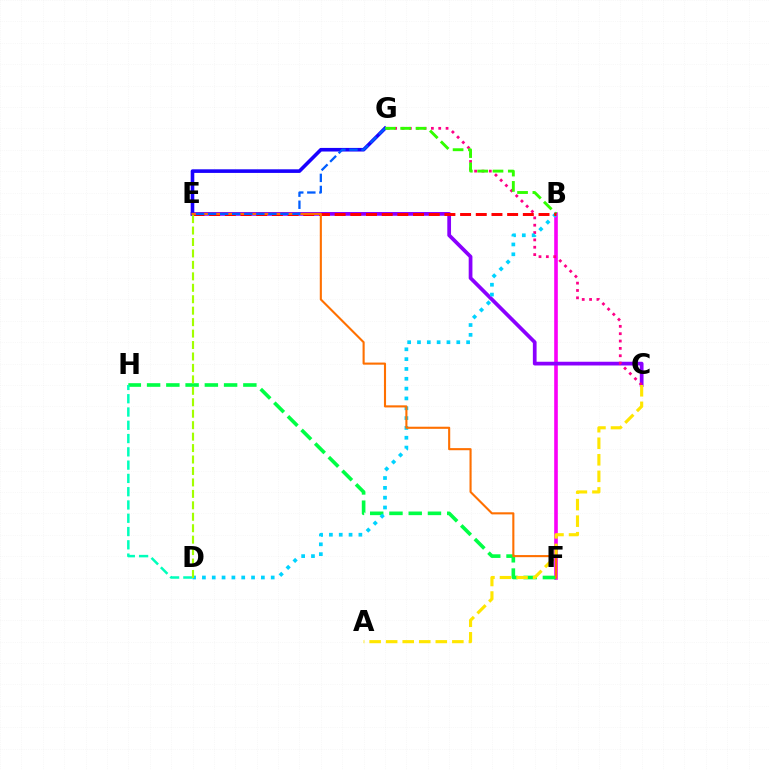{('B', 'F'): [{'color': '#fa00f9', 'line_style': 'solid', 'thickness': 2.6}], ('C', 'E'): [{'color': '#8a00ff', 'line_style': 'solid', 'thickness': 2.69}], ('C', 'G'): [{'color': '#ff0088', 'line_style': 'dotted', 'thickness': 2.0}], ('E', 'G'): [{'color': '#1900ff', 'line_style': 'solid', 'thickness': 2.59}, {'color': '#005dff', 'line_style': 'dashed', 'thickness': 1.64}], ('F', 'H'): [{'color': '#00ff45', 'line_style': 'dashed', 'thickness': 2.62}], ('B', 'D'): [{'color': '#00d3ff', 'line_style': 'dotted', 'thickness': 2.67}], ('B', 'G'): [{'color': '#31ff00', 'line_style': 'dashed', 'thickness': 2.08}], ('D', 'H'): [{'color': '#00ffbb', 'line_style': 'dashed', 'thickness': 1.8}], ('A', 'C'): [{'color': '#ffe600', 'line_style': 'dashed', 'thickness': 2.25}], ('B', 'E'): [{'color': '#ff0000', 'line_style': 'dashed', 'thickness': 2.13}], ('E', 'F'): [{'color': '#ff7000', 'line_style': 'solid', 'thickness': 1.52}], ('D', 'E'): [{'color': '#a2ff00', 'line_style': 'dashed', 'thickness': 1.56}]}